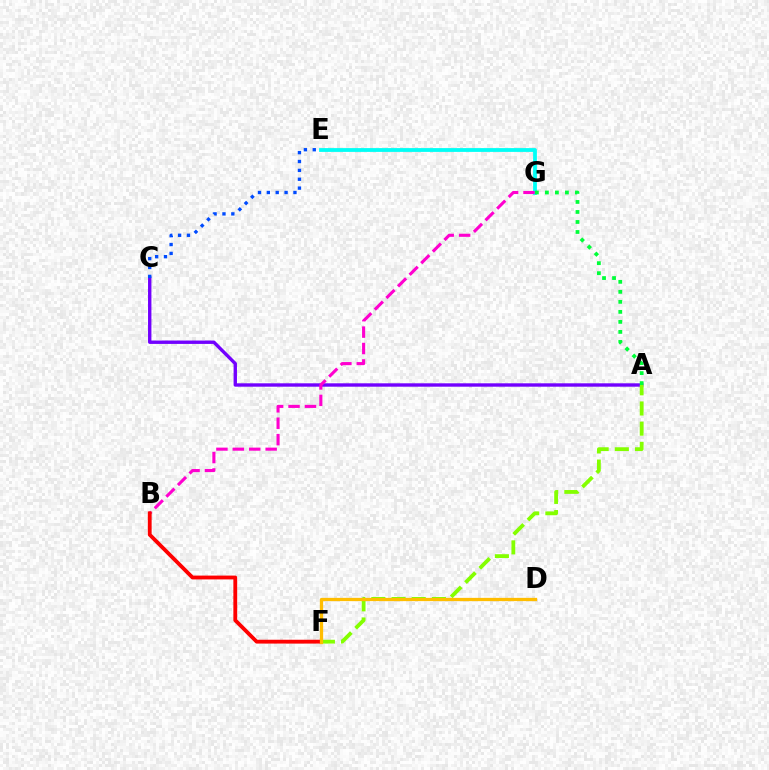{('A', 'C'): [{'color': '#7200ff', 'line_style': 'solid', 'thickness': 2.44}], ('C', 'E'): [{'color': '#004bff', 'line_style': 'dotted', 'thickness': 2.41}], ('E', 'G'): [{'color': '#00fff6', 'line_style': 'solid', 'thickness': 2.73}], ('B', 'G'): [{'color': '#ff00cf', 'line_style': 'dashed', 'thickness': 2.23}], ('B', 'F'): [{'color': '#ff0000', 'line_style': 'solid', 'thickness': 2.76}], ('A', 'G'): [{'color': '#00ff39', 'line_style': 'dotted', 'thickness': 2.72}], ('A', 'F'): [{'color': '#84ff00', 'line_style': 'dashed', 'thickness': 2.74}], ('D', 'F'): [{'color': '#ffbd00', 'line_style': 'solid', 'thickness': 2.35}]}